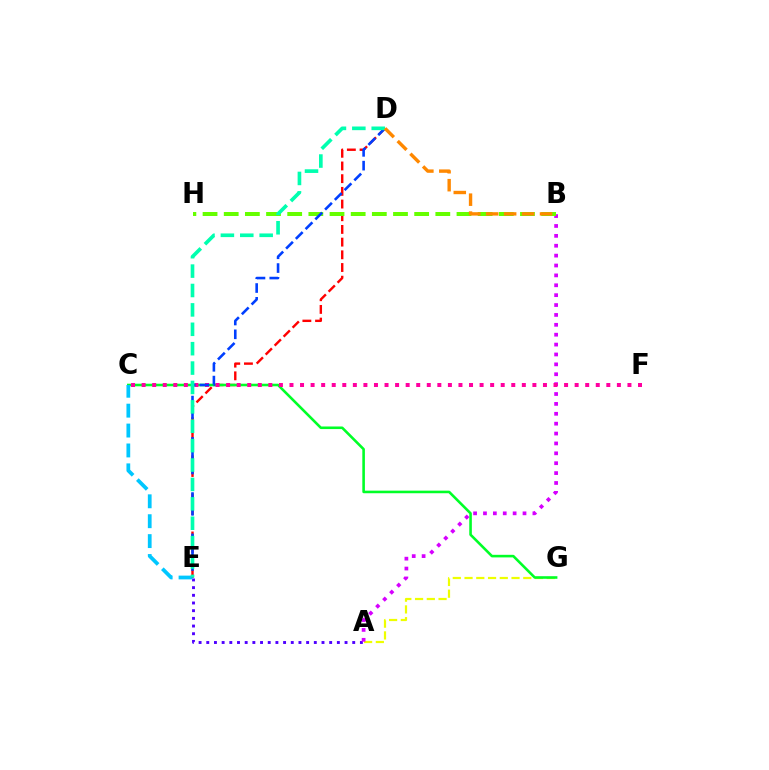{('A', 'E'): [{'color': '#4f00ff', 'line_style': 'dotted', 'thickness': 2.09}], ('A', 'G'): [{'color': '#eeff00', 'line_style': 'dashed', 'thickness': 1.6}], ('A', 'B'): [{'color': '#d600ff', 'line_style': 'dotted', 'thickness': 2.69}], ('D', 'E'): [{'color': '#ff0000', 'line_style': 'dashed', 'thickness': 1.72}, {'color': '#003fff', 'line_style': 'dashed', 'thickness': 1.87}, {'color': '#00ffaf', 'line_style': 'dashed', 'thickness': 2.63}], ('C', 'G'): [{'color': '#00ff27', 'line_style': 'solid', 'thickness': 1.86}], ('B', 'H'): [{'color': '#66ff00', 'line_style': 'dashed', 'thickness': 2.87}], ('C', 'E'): [{'color': '#00c7ff', 'line_style': 'dashed', 'thickness': 2.7}], ('C', 'F'): [{'color': '#ff00a0', 'line_style': 'dotted', 'thickness': 2.87}], ('B', 'D'): [{'color': '#ff8800', 'line_style': 'dashed', 'thickness': 2.44}]}